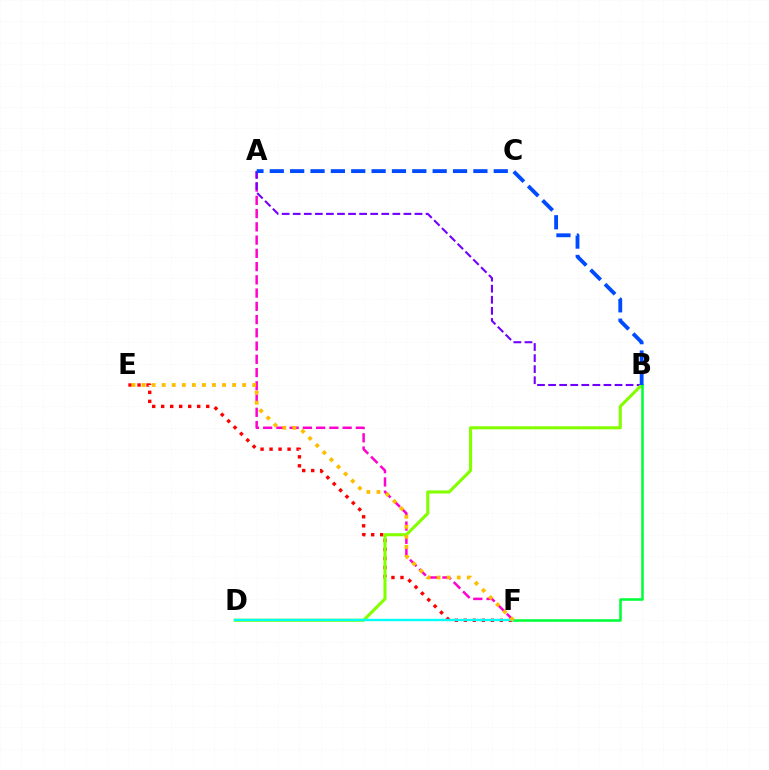{('A', 'F'): [{'color': '#ff00cf', 'line_style': 'dashed', 'thickness': 1.8}], ('A', 'B'): [{'color': '#7200ff', 'line_style': 'dashed', 'thickness': 1.5}, {'color': '#004bff', 'line_style': 'dashed', 'thickness': 2.77}], ('E', 'F'): [{'color': '#ff0000', 'line_style': 'dotted', 'thickness': 2.45}, {'color': '#ffbd00', 'line_style': 'dotted', 'thickness': 2.73}], ('B', 'D'): [{'color': '#84ff00', 'line_style': 'solid', 'thickness': 2.23}], ('B', 'F'): [{'color': '#00ff39', 'line_style': 'solid', 'thickness': 1.85}], ('D', 'F'): [{'color': '#00fff6', 'line_style': 'solid', 'thickness': 1.7}]}